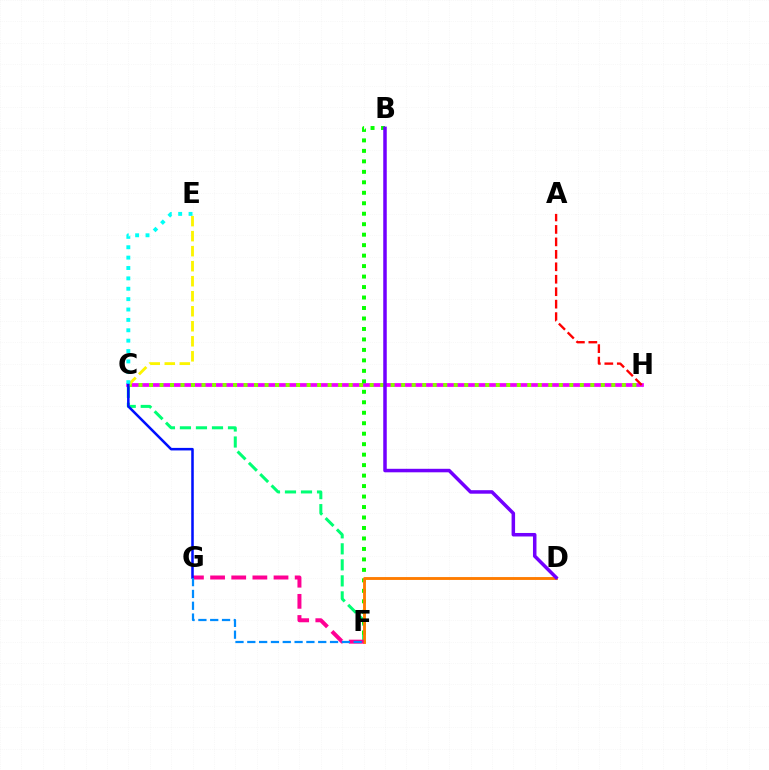{('C', 'H'): [{'color': '#ee00ff', 'line_style': 'solid', 'thickness': 2.7}, {'color': '#84ff00', 'line_style': 'dotted', 'thickness': 2.85}], ('C', 'F'): [{'color': '#00ff74', 'line_style': 'dashed', 'thickness': 2.18}], ('A', 'H'): [{'color': '#ff0000', 'line_style': 'dashed', 'thickness': 1.69}], ('C', 'E'): [{'color': '#fcf500', 'line_style': 'dashed', 'thickness': 2.04}, {'color': '#00fff6', 'line_style': 'dotted', 'thickness': 2.82}], ('B', 'F'): [{'color': '#08ff00', 'line_style': 'dotted', 'thickness': 2.85}], ('D', 'F'): [{'color': '#ff7c00', 'line_style': 'solid', 'thickness': 2.07}], ('F', 'G'): [{'color': '#ff0094', 'line_style': 'dashed', 'thickness': 2.87}, {'color': '#008cff', 'line_style': 'dashed', 'thickness': 1.61}], ('C', 'G'): [{'color': '#0010ff', 'line_style': 'solid', 'thickness': 1.83}], ('B', 'D'): [{'color': '#7200ff', 'line_style': 'solid', 'thickness': 2.52}]}